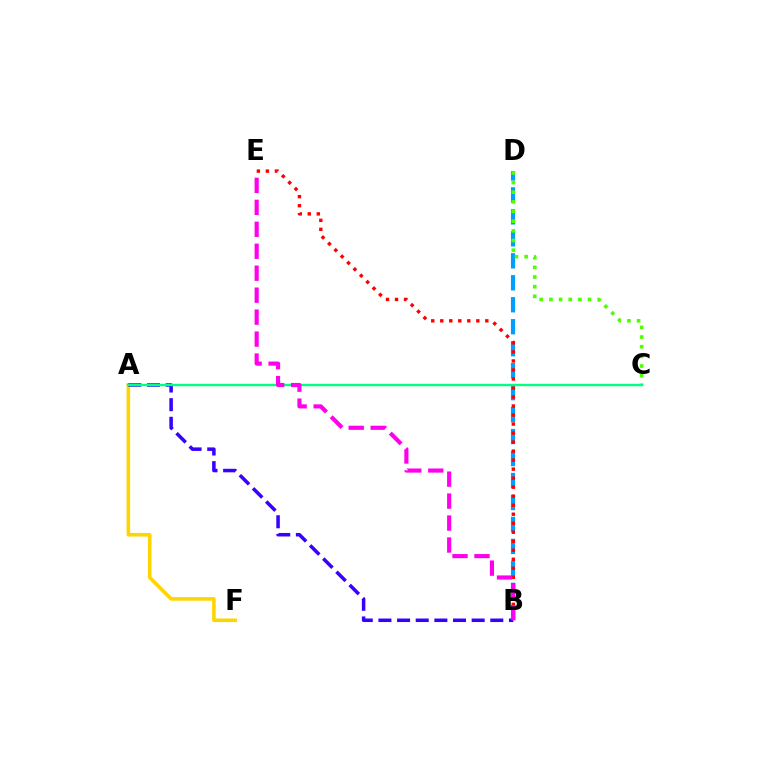{('A', 'F'): [{'color': '#ffd500', 'line_style': 'solid', 'thickness': 2.58}], ('B', 'D'): [{'color': '#009eff', 'line_style': 'dashed', 'thickness': 2.98}], ('B', 'E'): [{'color': '#ff0000', 'line_style': 'dotted', 'thickness': 2.45}, {'color': '#ff00ed', 'line_style': 'dashed', 'thickness': 2.98}], ('A', 'B'): [{'color': '#3700ff', 'line_style': 'dashed', 'thickness': 2.53}], ('C', 'D'): [{'color': '#4fff00', 'line_style': 'dotted', 'thickness': 2.62}], ('A', 'C'): [{'color': '#00ff86', 'line_style': 'solid', 'thickness': 1.72}]}